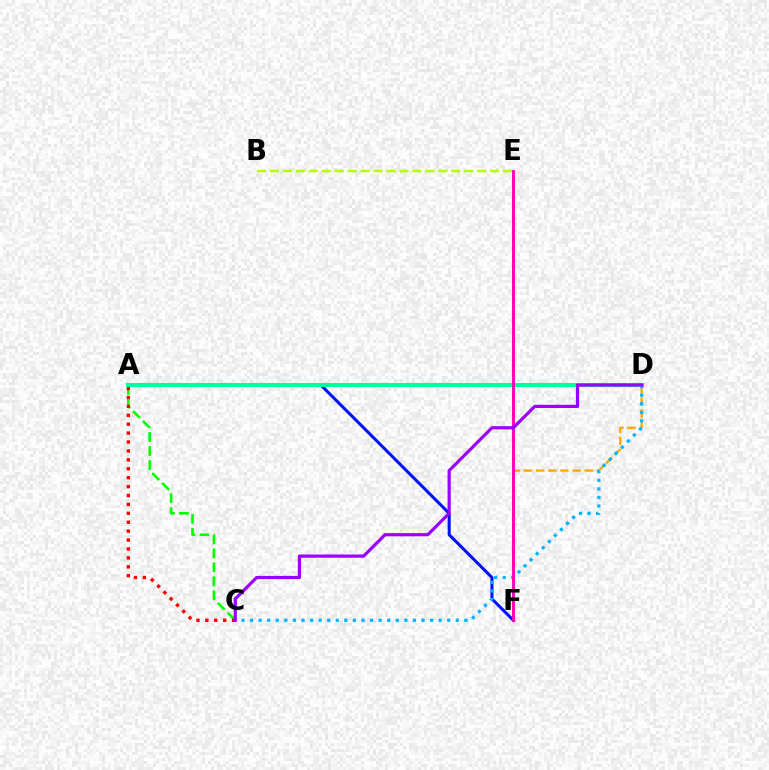{('A', 'C'): [{'color': '#08ff00', 'line_style': 'dashed', 'thickness': 1.9}, {'color': '#ff0000', 'line_style': 'dotted', 'thickness': 2.42}], ('D', 'F'): [{'color': '#ffa500', 'line_style': 'dashed', 'thickness': 1.65}], ('A', 'F'): [{'color': '#0010ff', 'line_style': 'solid', 'thickness': 2.18}], ('A', 'D'): [{'color': '#00ff9d', 'line_style': 'solid', 'thickness': 2.94}], ('B', 'E'): [{'color': '#b3ff00', 'line_style': 'dashed', 'thickness': 1.76}], ('C', 'D'): [{'color': '#00b5ff', 'line_style': 'dotted', 'thickness': 2.33}, {'color': '#9b00ff', 'line_style': 'solid', 'thickness': 2.3}], ('E', 'F'): [{'color': '#ff00bd', 'line_style': 'solid', 'thickness': 2.08}]}